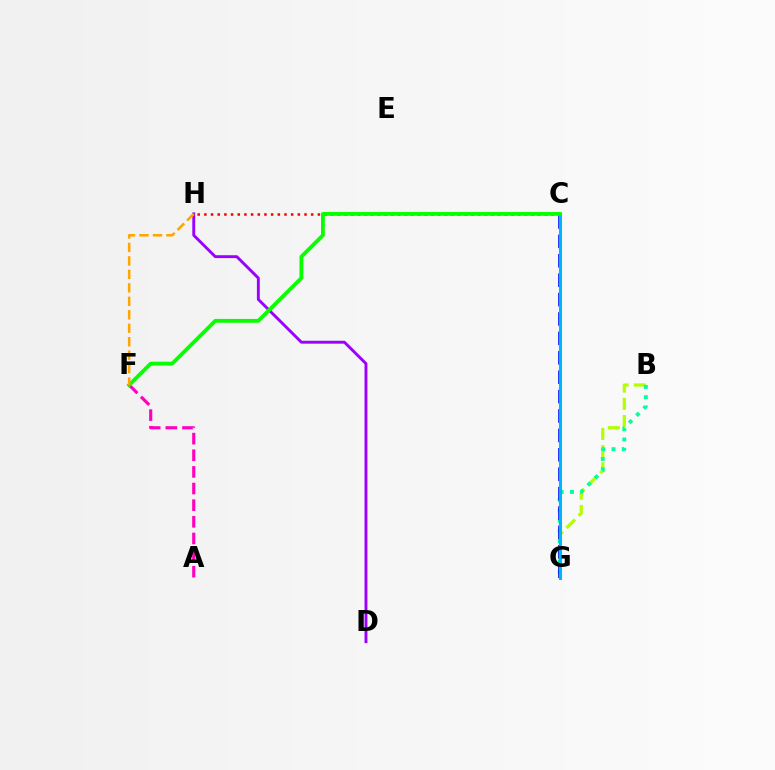{('B', 'G'): [{'color': '#b3ff00', 'line_style': 'dashed', 'thickness': 2.34}, {'color': '#00ff9d', 'line_style': 'dotted', 'thickness': 2.78}], ('C', 'G'): [{'color': '#0010ff', 'line_style': 'dashed', 'thickness': 2.64}, {'color': '#00b5ff', 'line_style': 'solid', 'thickness': 2.2}], ('A', 'F'): [{'color': '#ff00bd', 'line_style': 'dashed', 'thickness': 2.26}], ('C', 'H'): [{'color': '#ff0000', 'line_style': 'dotted', 'thickness': 1.81}], ('D', 'H'): [{'color': '#9b00ff', 'line_style': 'solid', 'thickness': 2.08}], ('C', 'F'): [{'color': '#08ff00', 'line_style': 'solid', 'thickness': 2.76}], ('F', 'H'): [{'color': '#ffa500', 'line_style': 'dashed', 'thickness': 1.83}]}